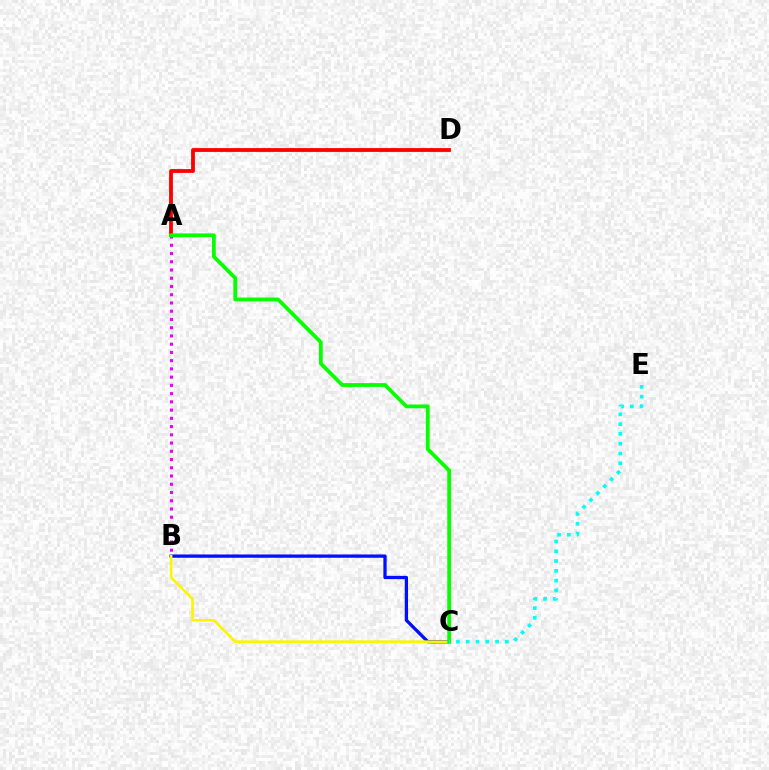{('A', 'B'): [{'color': '#ee00ff', 'line_style': 'dotted', 'thickness': 2.24}], ('B', 'C'): [{'color': '#0010ff', 'line_style': 'solid', 'thickness': 2.36}, {'color': '#fcf500', 'line_style': 'solid', 'thickness': 1.89}], ('A', 'D'): [{'color': '#ff0000', 'line_style': 'solid', 'thickness': 2.74}], ('A', 'C'): [{'color': '#08ff00', 'line_style': 'solid', 'thickness': 2.73}], ('C', 'E'): [{'color': '#00fff6', 'line_style': 'dotted', 'thickness': 2.66}]}